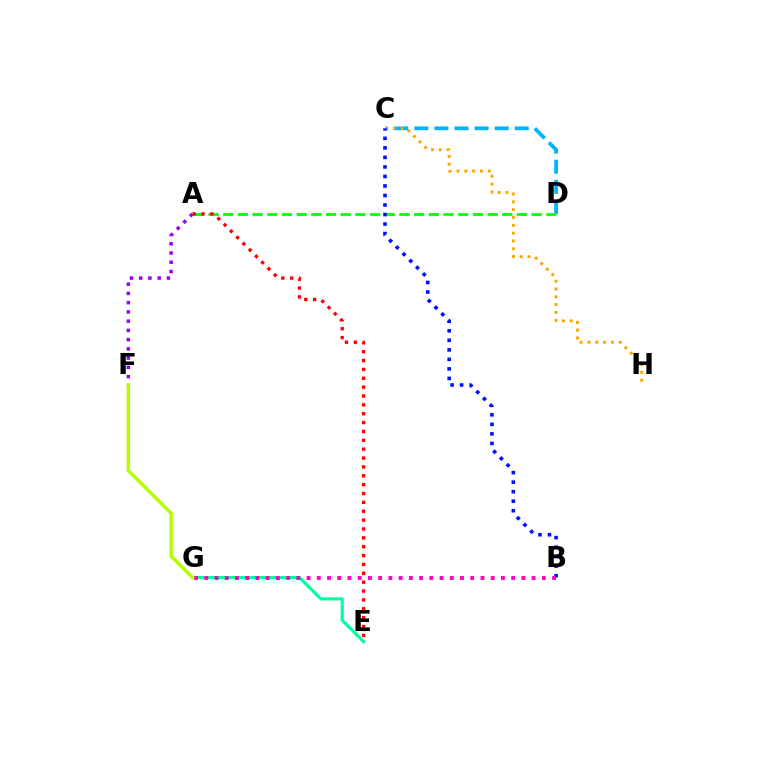{('E', 'G'): [{'color': '#00ff9d', 'line_style': 'solid', 'thickness': 2.24}], ('C', 'D'): [{'color': '#00b5ff', 'line_style': 'dashed', 'thickness': 2.73}], ('A', 'D'): [{'color': '#08ff00', 'line_style': 'dashed', 'thickness': 2.0}], ('A', 'F'): [{'color': '#9b00ff', 'line_style': 'dotted', 'thickness': 2.51}], ('C', 'H'): [{'color': '#ffa500', 'line_style': 'dotted', 'thickness': 2.13}], ('B', 'C'): [{'color': '#0010ff', 'line_style': 'dotted', 'thickness': 2.59}], ('B', 'G'): [{'color': '#ff00bd', 'line_style': 'dotted', 'thickness': 2.78}], ('F', 'G'): [{'color': '#b3ff00', 'line_style': 'solid', 'thickness': 2.48}], ('A', 'E'): [{'color': '#ff0000', 'line_style': 'dotted', 'thickness': 2.41}]}